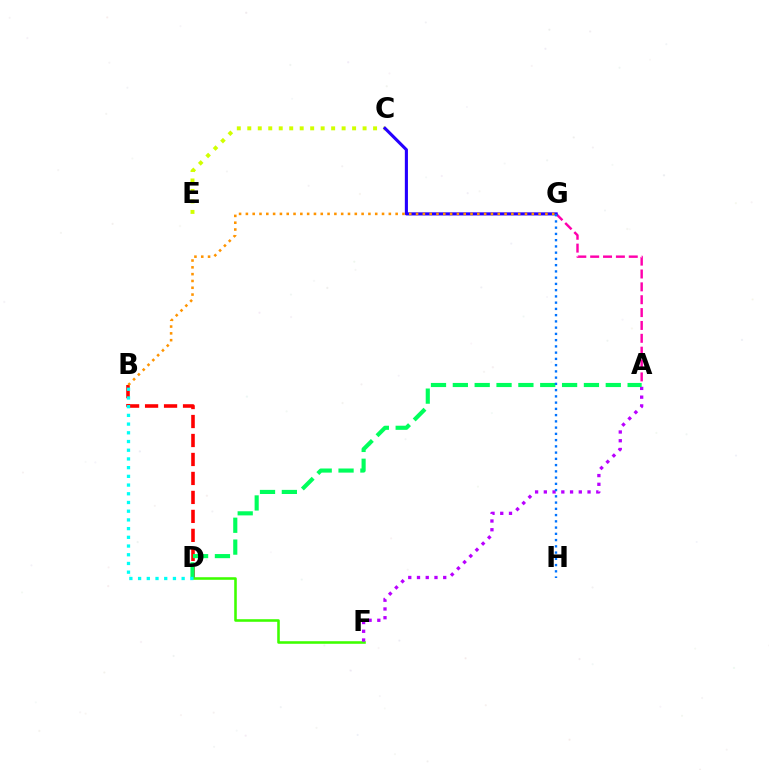{('B', 'D'): [{'color': '#ff0000', 'line_style': 'dashed', 'thickness': 2.58}, {'color': '#00fff6', 'line_style': 'dotted', 'thickness': 2.37}], ('C', 'E'): [{'color': '#d1ff00', 'line_style': 'dotted', 'thickness': 2.85}], ('D', 'F'): [{'color': '#3dff00', 'line_style': 'solid', 'thickness': 1.85}], ('A', 'F'): [{'color': '#b900ff', 'line_style': 'dotted', 'thickness': 2.37}], ('A', 'G'): [{'color': '#ff00ac', 'line_style': 'dashed', 'thickness': 1.75}], ('C', 'G'): [{'color': '#2500ff', 'line_style': 'solid', 'thickness': 2.23}], ('A', 'D'): [{'color': '#00ff5c', 'line_style': 'dashed', 'thickness': 2.97}], ('G', 'H'): [{'color': '#0074ff', 'line_style': 'dotted', 'thickness': 1.7}], ('B', 'G'): [{'color': '#ff9400', 'line_style': 'dotted', 'thickness': 1.85}]}